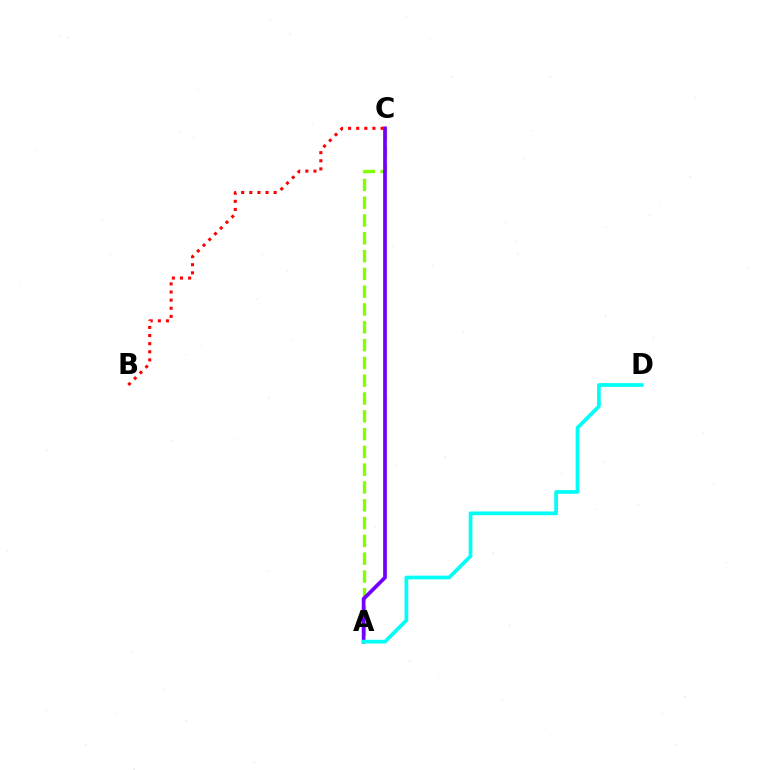{('A', 'C'): [{'color': '#84ff00', 'line_style': 'dashed', 'thickness': 2.42}, {'color': '#7200ff', 'line_style': 'solid', 'thickness': 2.68}], ('B', 'C'): [{'color': '#ff0000', 'line_style': 'dotted', 'thickness': 2.2}], ('A', 'D'): [{'color': '#00fff6', 'line_style': 'solid', 'thickness': 2.68}]}